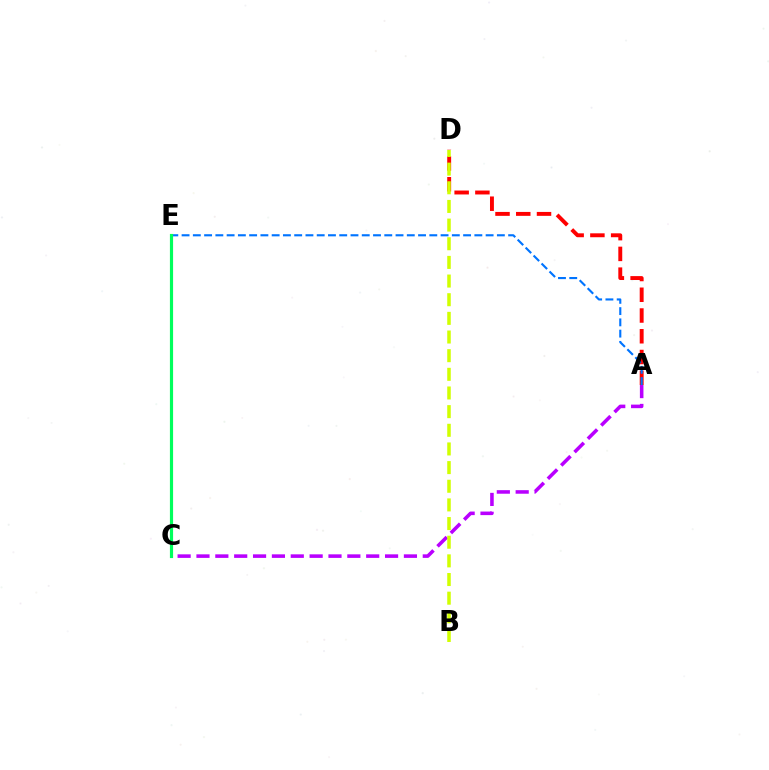{('A', 'C'): [{'color': '#b900ff', 'line_style': 'dashed', 'thickness': 2.56}], ('A', 'D'): [{'color': '#ff0000', 'line_style': 'dashed', 'thickness': 2.82}], ('B', 'D'): [{'color': '#d1ff00', 'line_style': 'dashed', 'thickness': 2.53}], ('A', 'E'): [{'color': '#0074ff', 'line_style': 'dashed', 'thickness': 1.53}], ('C', 'E'): [{'color': '#00ff5c', 'line_style': 'solid', 'thickness': 2.28}]}